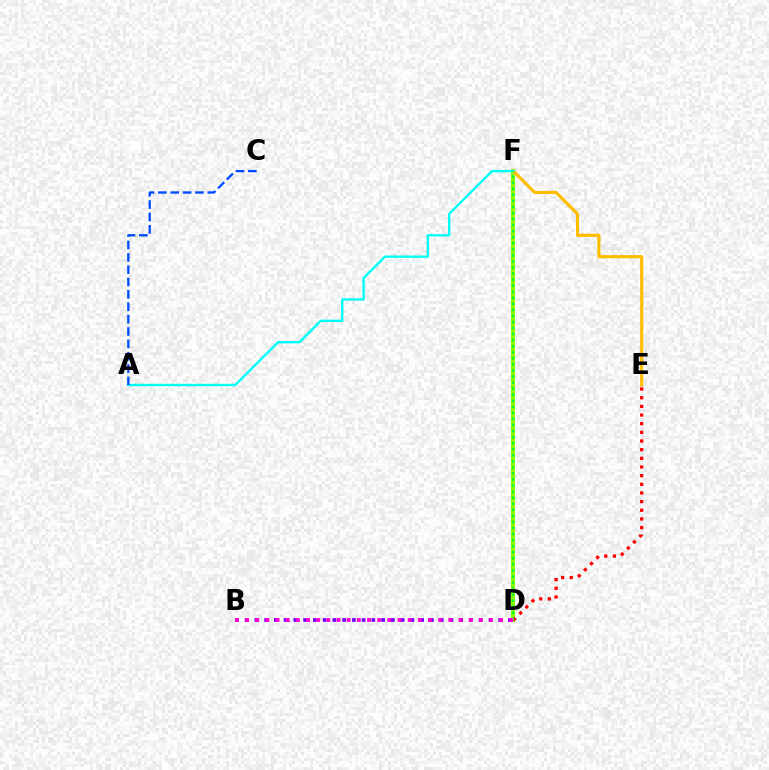{('D', 'F'): [{'color': '#84ff00', 'line_style': 'solid', 'thickness': 2.9}, {'color': '#00ff39', 'line_style': 'dotted', 'thickness': 1.65}], ('B', 'D'): [{'color': '#7200ff', 'line_style': 'dotted', 'thickness': 2.65}, {'color': '#ff00cf', 'line_style': 'dotted', 'thickness': 2.76}], ('E', 'F'): [{'color': '#ffbd00', 'line_style': 'solid', 'thickness': 2.25}], ('D', 'E'): [{'color': '#ff0000', 'line_style': 'dotted', 'thickness': 2.35}], ('A', 'F'): [{'color': '#00fff6', 'line_style': 'solid', 'thickness': 1.71}], ('A', 'C'): [{'color': '#004bff', 'line_style': 'dashed', 'thickness': 1.68}]}